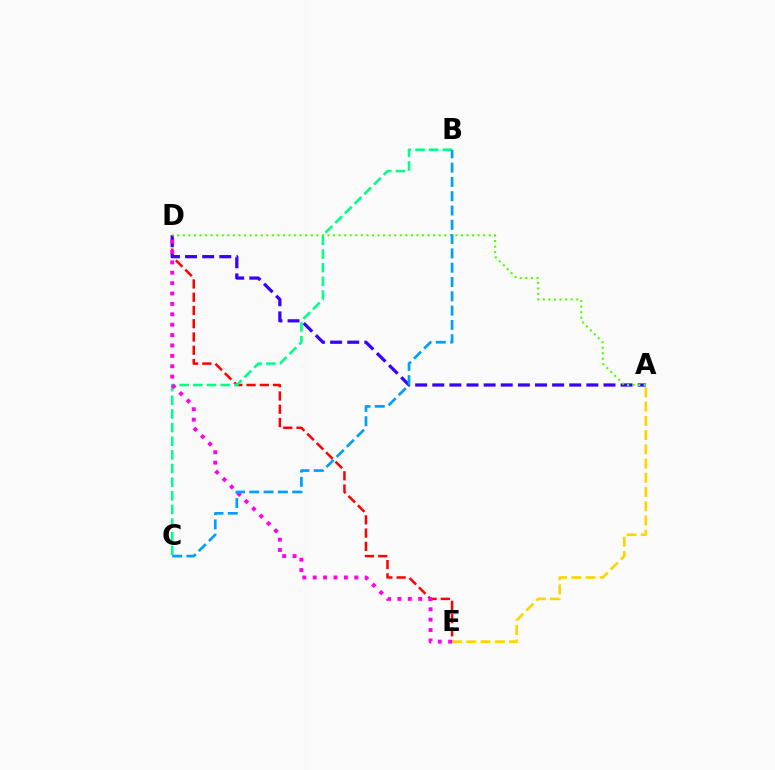{('D', 'E'): [{'color': '#ff0000', 'line_style': 'dashed', 'thickness': 1.8}, {'color': '#ff00ed', 'line_style': 'dotted', 'thickness': 2.82}], ('A', 'D'): [{'color': '#3700ff', 'line_style': 'dashed', 'thickness': 2.33}, {'color': '#4fff00', 'line_style': 'dotted', 'thickness': 1.51}], ('B', 'C'): [{'color': '#00ff86', 'line_style': 'dashed', 'thickness': 1.85}, {'color': '#009eff', 'line_style': 'dashed', 'thickness': 1.94}], ('A', 'E'): [{'color': '#ffd500', 'line_style': 'dashed', 'thickness': 1.93}]}